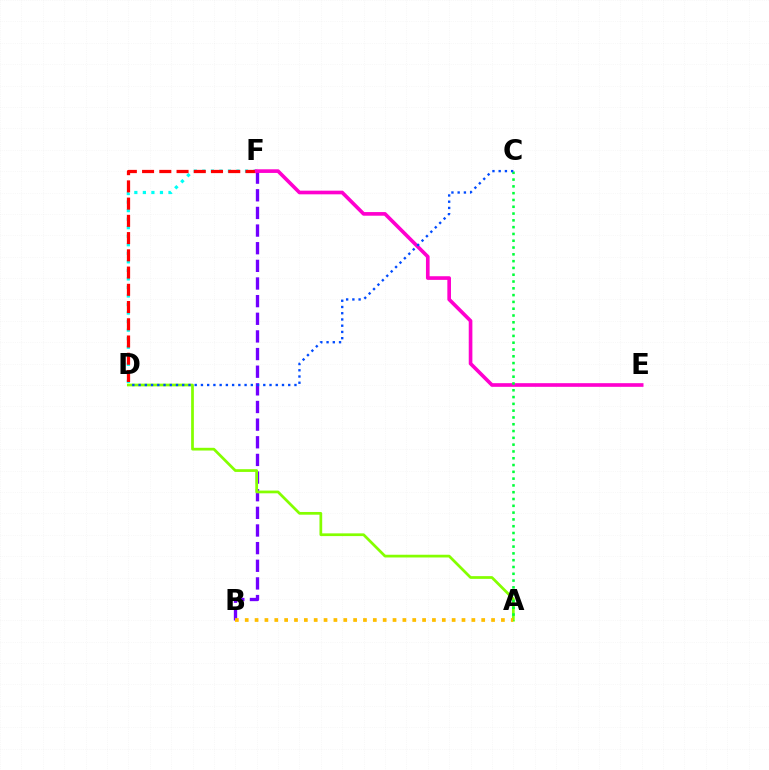{('D', 'F'): [{'color': '#00fff6', 'line_style': 'dotted', 'thickness': 2.32}, {'color': '#ff0000', 'line_style': 'dashed', 'thickness': 2.34}], ('B', 'F'): [{'color': '#7200ff', 'line_style': 'dashed', 'thickness': 2.4}], ('A', 'D'): [{'color': '#84ff00', 'line_style': 'solid', 'thickness': 1.97}], ('E', 'F'): [{'color': '#ff00cf', 'line_style': 'solid', 'thickness': 2.63}], ('A', 'C'): [{'color': '#00ff39', 'line_style': 'dotted', 'thickness': 1.85}], ('A', 'B'): [{'color': '#ffbd00', 'line_style': 'dotted', 'thickness': 2.68}], ('C', 'D'): [{'color': '#004bff', 'line_style': 'dotted', 'thickness': 1.69}]}